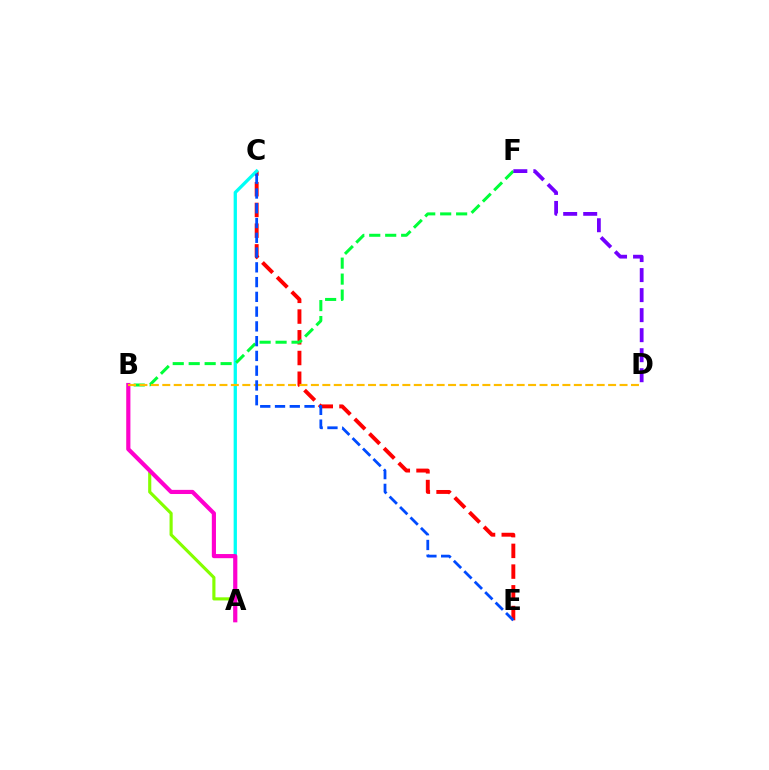{('C', 'E'): [{'color': '#ff0000', 'line_style': 'dashed', 'thickness': 2.82}, {'color': '#004bff', 'line_style': 'dashed', 'thickness': 2.01}], ('A', 'C'): [{'color': '#00fff6', 'line_style': 'solid', 'thickness': 2.37}], ('A', 'B'): [{'color': '#84ff00', 'line_style': 'solid', 'thickness': 2.26}, {'color': '#ff00cf', 'line_style': 'solid', 'thickness': 2.98}], ('B', 'F'): [{'color': '#00ff39', 'line_style': 'dashed', 'thickness': 2.17}], ('D', 'F'): [{'color': '#7200ff', 'line_style': 'dashed', 'thickness': 2.72}], ('B', 'D'): [{'color': '#ffbd00', 'line_style': 'dashed', 'thickness': 1.55}]}